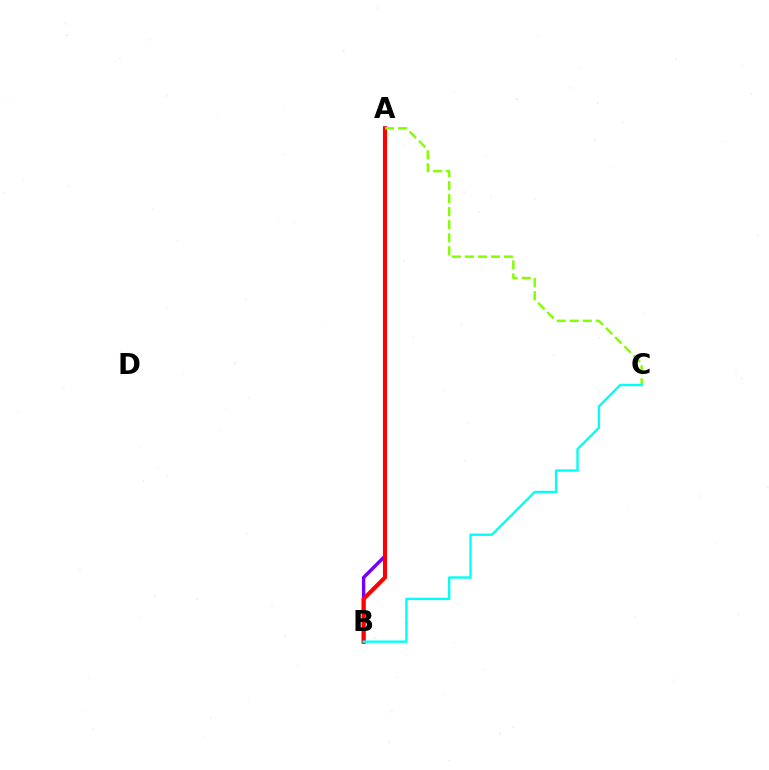{('A', 'B'): [{'color': '#7200ff', 'line_style': 'solid', 'thickness': 2.45}, {'color': '#ff0000', 'line_style': 'solid', 'thickness': 2.96}], ('A', 'C'): [{'color': '#84ff00', 'line_style': 'dashed', 'thickness': 1.77}], ('B', 'C'): [{'color': '#00fff6', 'line_style': 'solid', 'thickness': 1.7}]}